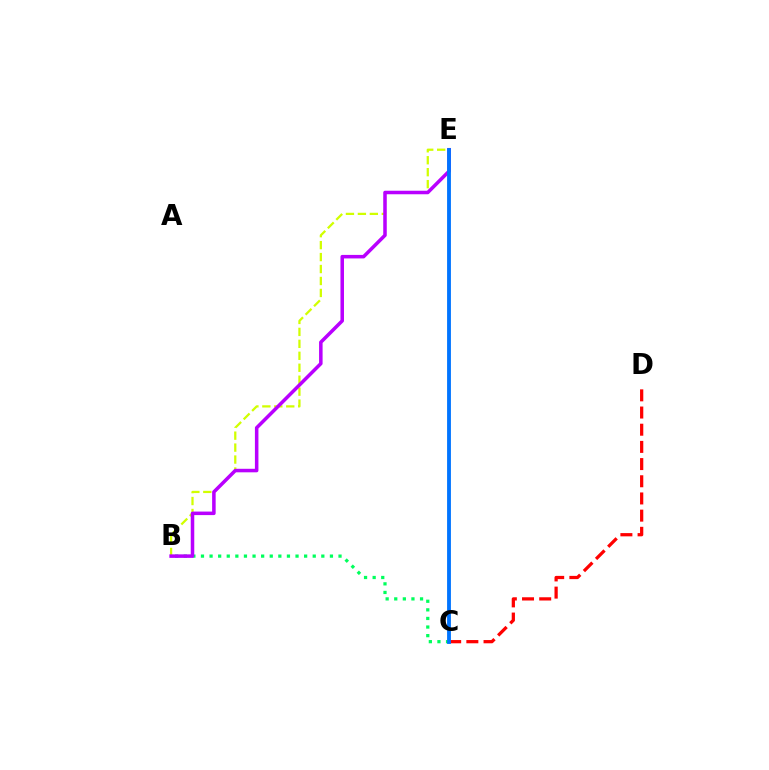{('B', 'E'): [{'color': '#d1ff00', 'line_style': 'dashed', 'thickness': 1.62}, {'color': '#b900ff', 'line_style': 'solid', 'thickness': 2.54}], ('C', 'D'): [{'color': '#ff0000', 'line_style': 'dashed', 'thickness': 2.33}], ('B', 'C'): [{'color': '#00ff5c', 'line_style': 'dotted', 'thickness': 2.34}], ('C', 'E'): [{'color': '#0074ff', 'line_style': 'solid', 'thickness': 2.76}]}